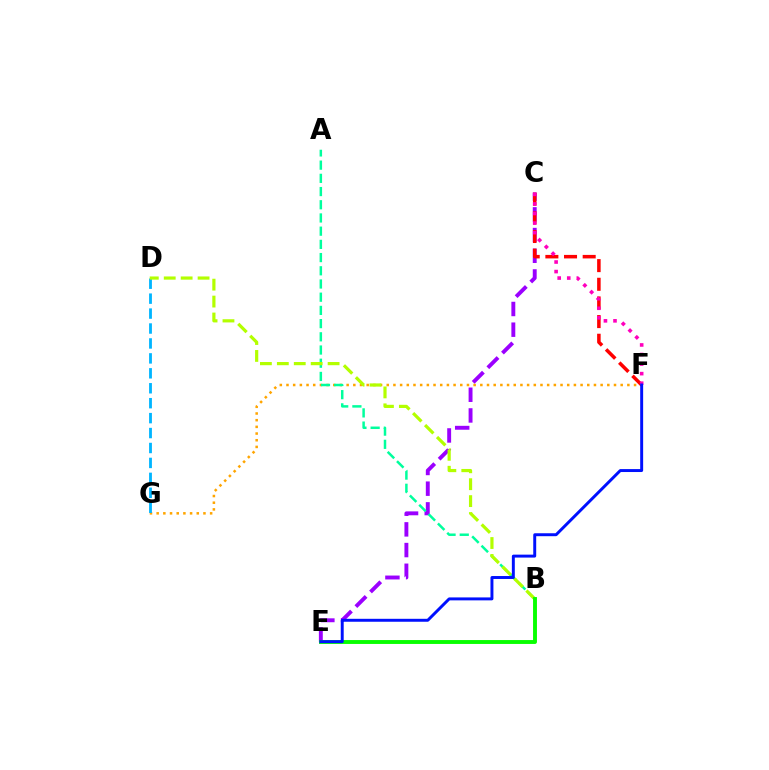{('F', 'G'): [{'color': '#ffa500', 'line_style': 'dotted', 'thickness': 1.82}], ('C', 'E'): [{'color': '#9b00ff', 'line_style': 'dashed', 'thickness': 2.81}], ('D', 'G'): [{'color': '#00b5ff', 'line_style': 'dashed', 'thickness': 2.03}], ('A', 'B'): [{'color': '#00ff9d', 'line_style': 'dashed', 'thickness': 1.79}], ('B', 'D'): [{'color': '#b3ff00', 'line_style': 'dashed', 'thickness': 2.3}], ('C', 'F'): [{'color': '#ff0000', 'line_style': 'dashed', 'thickness': 2.53}, {'color': '#ff00bd', 'line_style': 'dotted', 'thickness': 2.6}], ('B', 'E'): [{'color': '#08ff00', 'line_style': 'solid', 'thickness': 2.8}], ('E', 'F'): [{'color': '#0010ff', 'line_style': 'solid', 'thickness': 2.12}]}